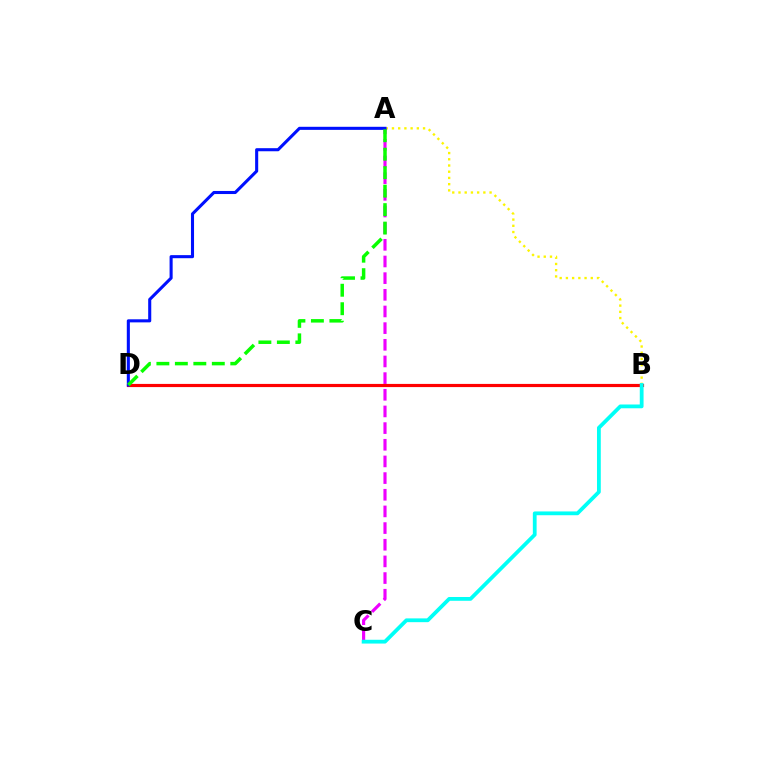{('A', 'B'): [{'color': '#fcf500', 'line_style': 'dotted', 'thickness': 1.69}], ('A', 'C'): [{'color': '#ee00ff', 'line_style': 'dashed', 'thickness': 2.26}], ('B', 'D'): [{'color': '#ff0000', 'line_style': 'solid', 'thickness': 2.28}], ('B', 'C'): [{'color': '#00fff6', 'line_style': 'solid', 'thickness': 2.72}], ('A', 'D'): [{'color': '#0010ff', 'line_style': 'solid', 'thickness': 2.21}, {'color': '#08ff00', 'line_style': 'dashed', 'thickness': 2.51}]}